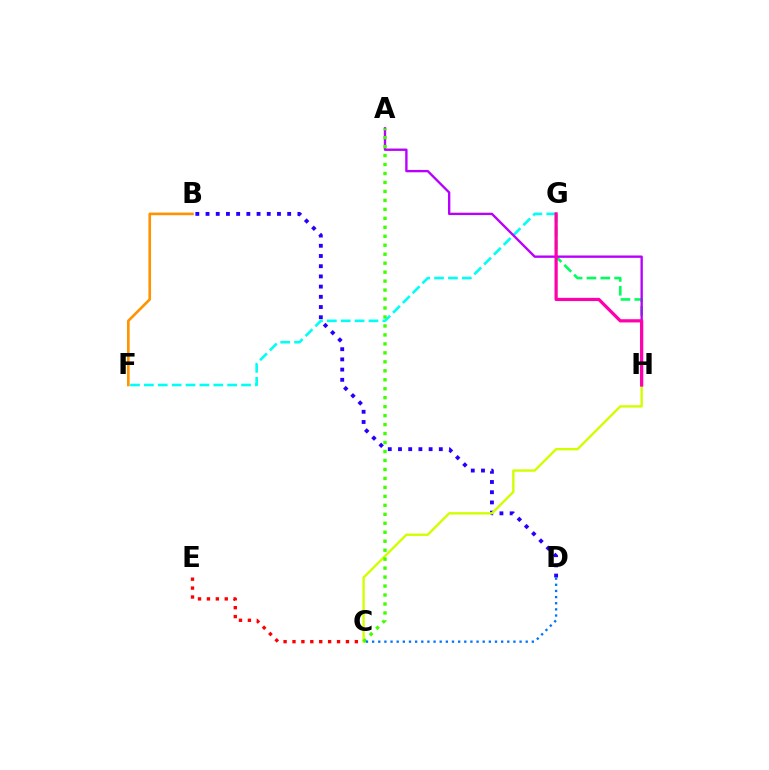{('B', 'D'): [{'color': '#2500ff', 'line_style': 'dotted', 'thickness': 2.77}], ('B', 'F'): [{'color': '#ff9400', 'line_style': 'solid', 'thickness': 1.91}], ('C', 'E'): [{'color': '#ff0000', 'line_style': 'dotted', 'thickness': 2.42}], ('F', 'G'): [{'color': '#00fff6', 'line_style': 'dashed', 'thickness': 1.89}], ('G', 'H'): [{'color': '#00ff5c', 'line_style': 'dashed', 'thickness': 1.88}, {'color': '#ff00ac', 'line_style': 'solid', 'thickness': 2.32}], ('A', 'H'): [{'color': '#b900ff', 'line_style': 'solid', 'thickness': 1.7}], ('C', 'H'): [{'color': '#d1ff00', 'line_style': 'solid', 'thickness': 1.72}], ('A', 'C'): [{'color': '#3dff00', 'line_style': 'dotted', 'thickness': 2.44}], ('C', 'D'): [{'color': '#0074ff', 'line_style': 'dotted', 'thickness': 1.67}]}